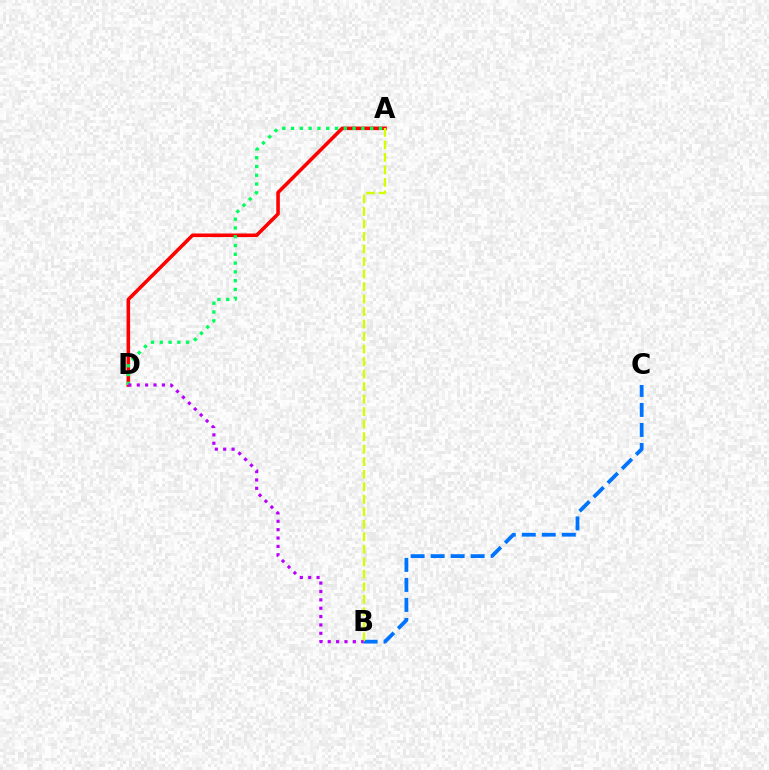{('A', 'D'): [{'color': '#ff0000', 'line_style': 'solid', 'thickness': 2.57}, {'color': '#00ff5c', 'line_style': 'dotted', 'thickness': 2.39}], ('B', 'C'): [{'color': '#0074ff', 'line_style': 'dashed', 'thickness': 2.72}], ('A', 'B'): [{'color': '#d1ff00', 'line_style': 'dashed', 'thickness': 1.7}], ('B', 'D'): [{'color': '#b900ff', 'line_style': 'dotted', 'thickness': 2.27}]}